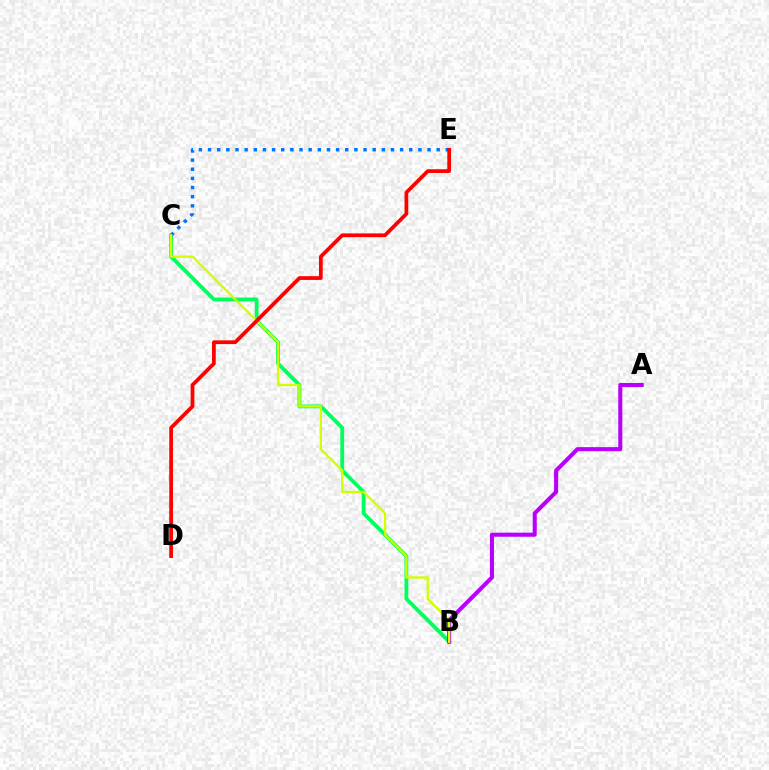{('B', 'C'): [{'color': '#00ff5c', 'line_style': 'solid', 'thickness': 2.74}, {'color': '#d1ff00', 'line_style': 'solid', 'thickness': 1.69}], ('C', 'E'): [{'color': '#0074ff', 'line_style': 'dotted', 'thickness': 2.48}], ('A', 'B'): [{'color': '#b900ff', 'line_style': 'solid', 'thickness': 2.92}], ('D', 'E'): [{'color': '#ff0000', 'line_style': 'solid', 'thickness': 2.69}]}